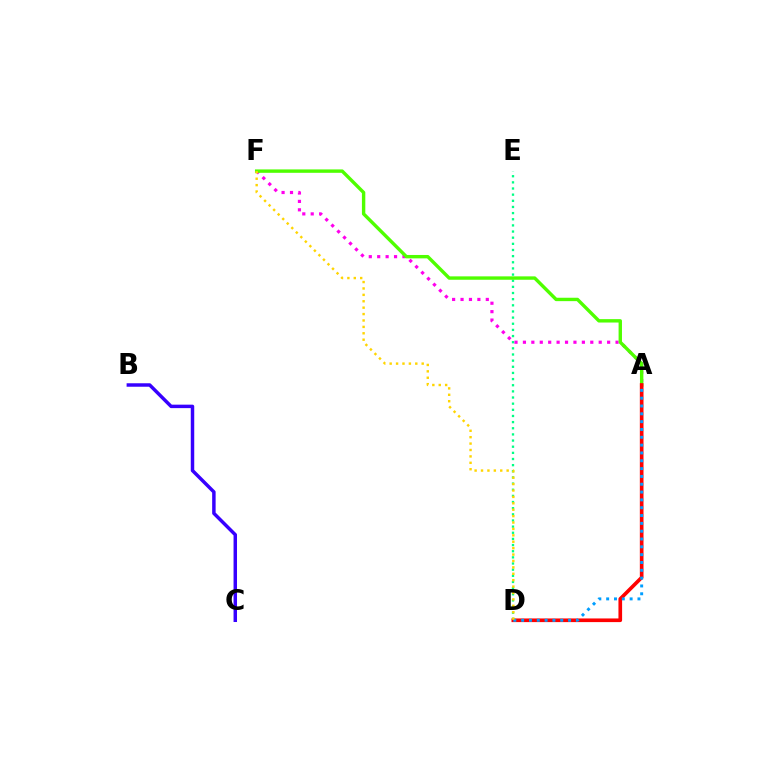{('A', 'F'): [{'color': '#ff00ed', 'line_style': 'dotted', 'thickness': 2.29}, {'color': '#4fff00', 'line_style': 'solid', 'thickness': 2.44}], ('D', 'E'): [{'color': '#00ff86', 'line_style': 'dotted', 'thickness': 1.67}], ('A', 'D'): [{'color': '#ff0000', 'line_style': 'solid', 'thickness': 2.63}, {'color': '#009eff', 'line_style': 'dotted', 'thickness': 2.13}], ('B', 'C'): [{'color': '#3700ff', 'line_style': 'solid', 'thickness': 2.49}], ('D', 'F'): [{'color': '#ffd500', 'line_style': 'dotted', 'thickness': 1.74}]}